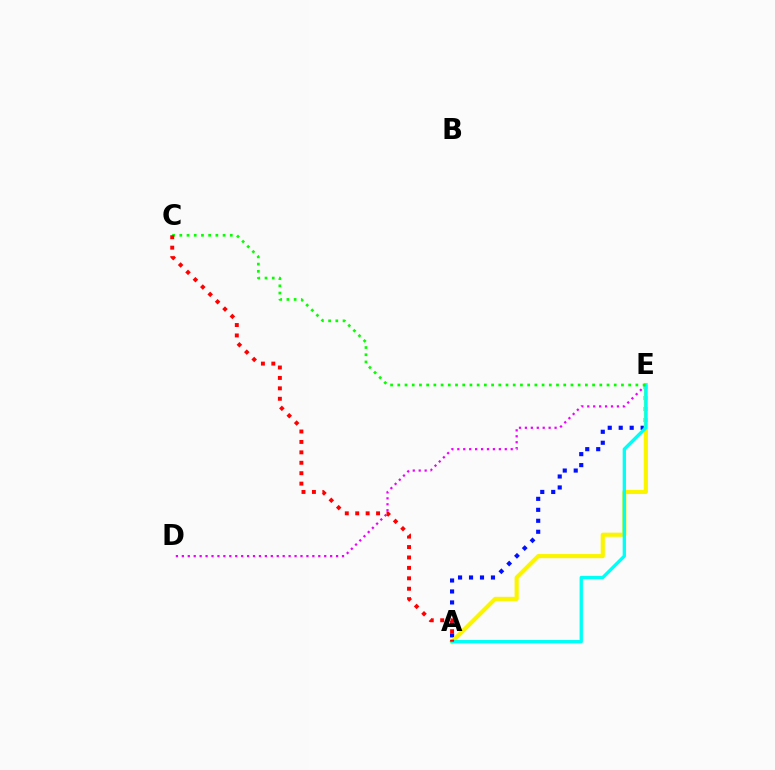{('A', 'E'): [{'color': '#0010ff', 'line_style': 'dotted', 'thickness': 2.98}, {'color': '#fcf500', 'line_style': 'solid', 'thickness': 2.99}, {'color': '#00fff6', 'line_style': 'solid', 'thickness': 2.38}], ('D', 'E'): [{'color': '#ee00ff', 'line_style': 'dotted', 'thickness': 1.61}], ('C', 'E'): [{'color': '#08ff00', 'line_style': 'dotted', 'thickness': 1.96}], ('A', 'C'): [{'color': '#ff0000', 'line_style': 'dotted', 'thickness': 2.83}]}